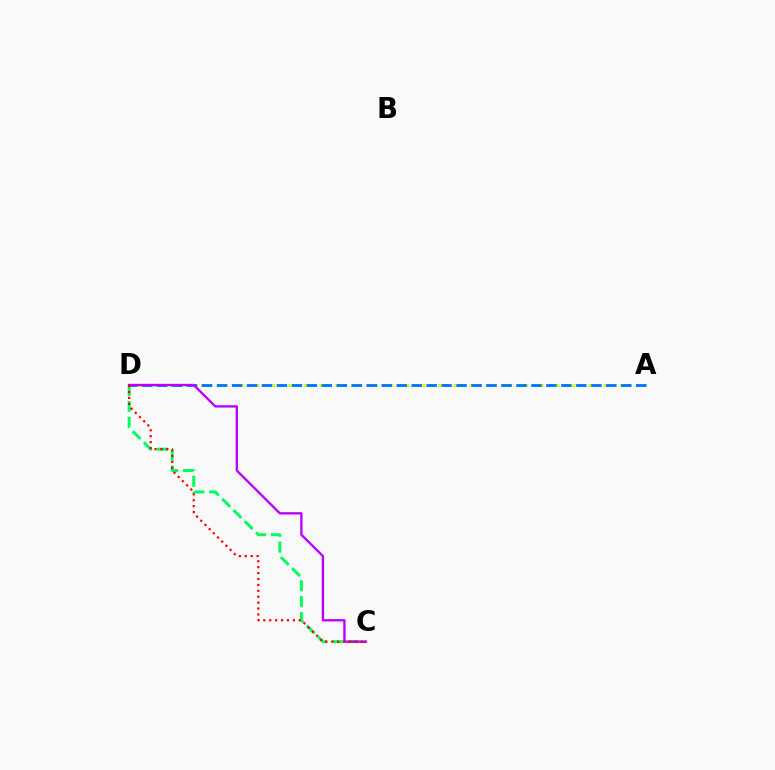{('A', 'D'): [{'color': '#d1ff00', 'line_style': 'dotted', 'thickness': 2.15}, {'color': '#0074ff', 'line_style': 'dashed', 'thickness': 2.03}], ('C', 'D'): [{'color': '#00ff5c', 'line_style': 'dashed', 'thickness': 2.15}, {'color': '#b900ff', 'line_style': 'solid', 'thickness': 1.68}, {'color': '#ff0000', 'line_style': 'dotted', 'thickness': 1.61}]}